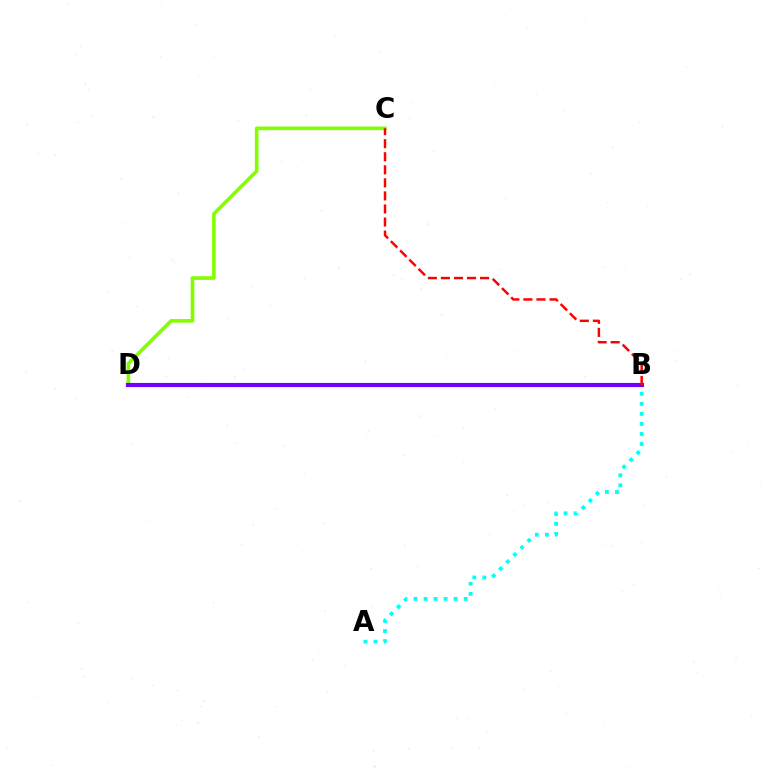{('C', 'D'): [{'color': '#84ff00', 'line_style': 'solid', 'thickness': 2.61}], ('A', 'B'): [{'color': '#00fff6', 'line_style': 'dotted', 'thickness': 2.72}], ('B', 'D'): [{'color': '#7200ff', 'line_style': 'solid', 'thickness': 2.97}], ('B', 'C'): [{'color': '#ff0000', 'line_style': 'dashed', 'thickness': 1.77}]}